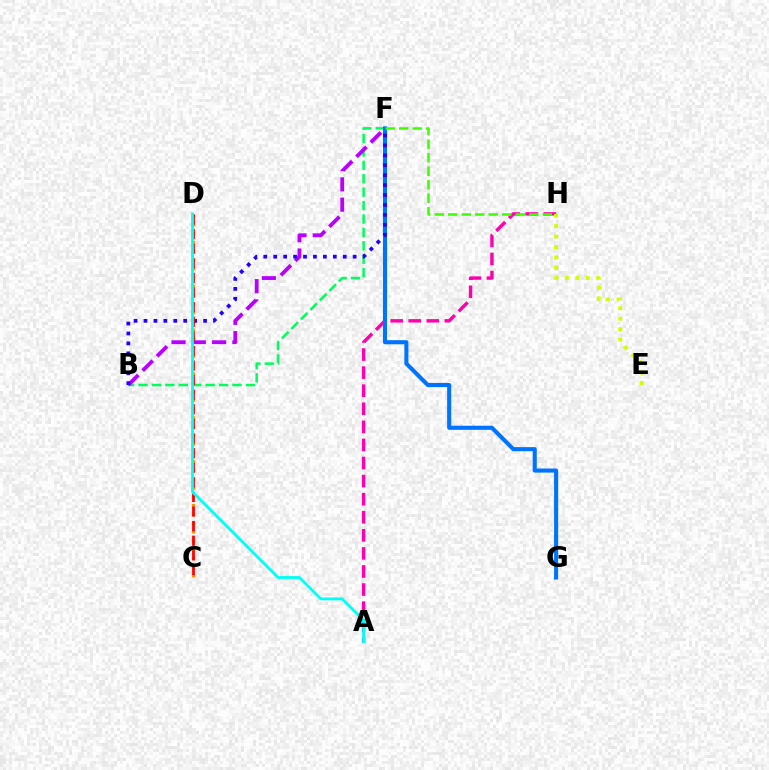{('A', 'H'): [{'color': '#ff00ac', 'line_style': 'dashed', 'thickness': 2.46}], ('E', 'H'): [{'color': '#d1ff00', 'line_style': 'dotted', 'thickness': 2.84}], ('B', 'F'): [{'color': '#00ff5c', 'line_style': 'dashed', 'thickness': 1.82}, {'color': '#b900ff', 'line_style': 'dashed', 'thickness': 2.76}, {'color': '#2500ff', 'line_style': 'dotted', 'thickness': 2.7}], ('C', 'D'): [{'color': '#ff9400', 'line_style': 'dotted', 'thickness': 2.38}, {'color': '#ff0000', 'line_style': 'dashed', 'thickness': 1.98}], ('F', 'G'): [{'color': '#0074ff', 'line_style': 'solid', 'thickness': 2.95}], ('F', 'H'): [{'color': '#3dff00', 'line_style': 'dashed', 'thickness': 1.83}], ('A', 'D'): [{'color': '#00fff6', 'line_style': 'solid', 'thickness': 2.03}]}